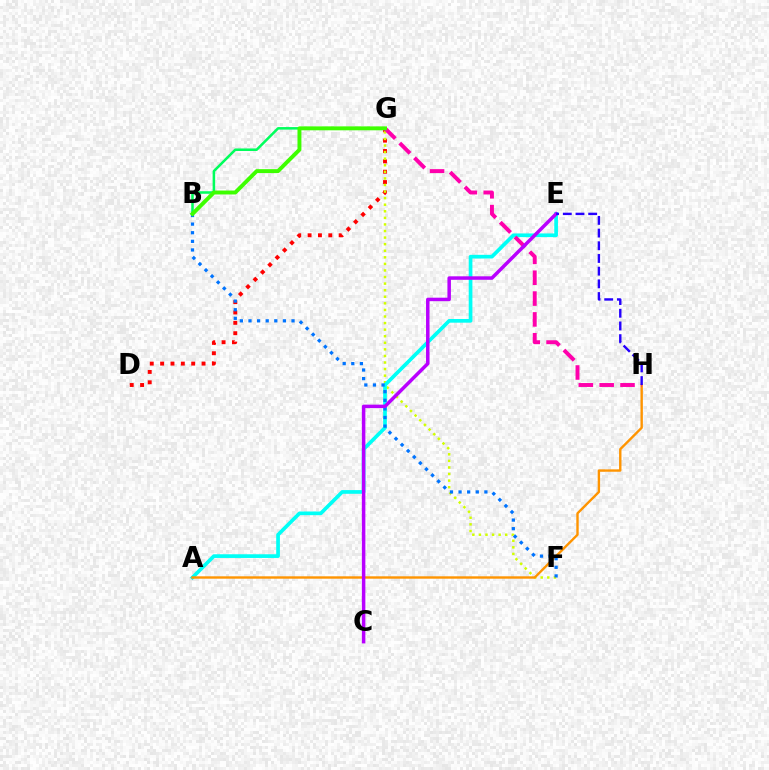{('D', 'G'): [{'color': '#ff0000', 'line_style': 'dotted', 'thickness': 2.81}], ('F', 'G'): [{'color': '#d1ff00', 'line_style': 'dotted', 'thickness': 1.79}], ('A', 'E'): [{'color': '#00fff6', 'line_style': 'solid', 'thickness': 2.65}], ('A', 'H'): [{'color': '#ff9400', 'line_style': 'solid', 'thickness': 1.72}], ('B', 'F'): [{'color': '#0074ff', 'line_style': 'dotted', 'thickness': 2.34}], ('G', 'H'): [{'color': '#ff00ac', 'line_style': 'dashed', 'thickness': 2.83}], ('C', 'E'): [{'color': '#b900ff', 'line_style': 'solid', 'thickness': 2.51}], ('E', 'H'): [{'color': '#2500ff', 'line_style': 'dashed', 'thickness': 1.72}], ('B', 'G'): [{'color': '#00ff5c', 'line_style': 'solid', 'thickness': 1.83}, {'color': '#3dff00', 'line_style': 'solid', 'thickness': 2.82}]}